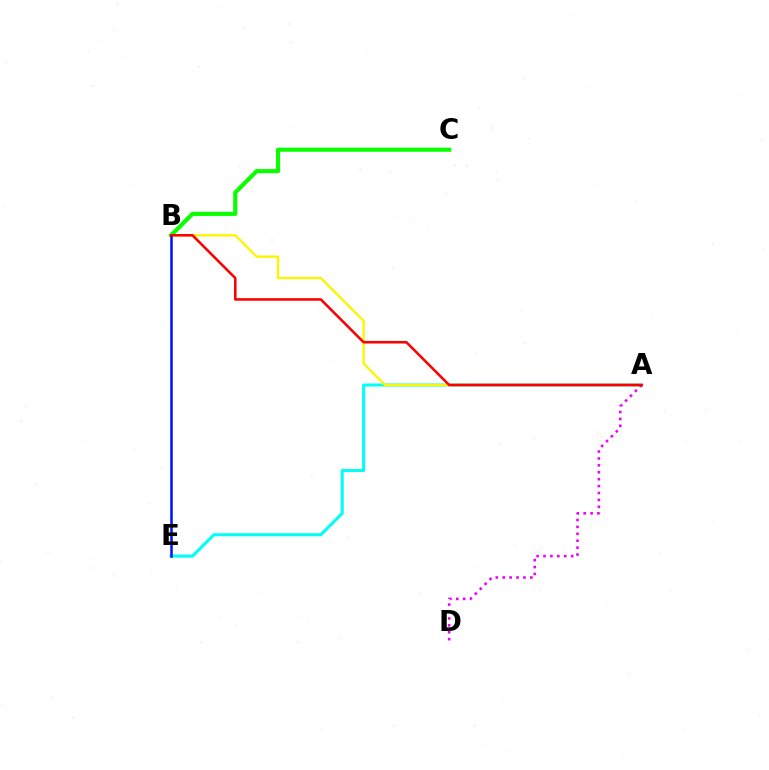{('A', 'E'): [{'color': '#00fff6', 'line_style': 'solid', 'thickness': 2.19}], ('B', 'C'): [{'color': '#08ff00', 'line_style': 'solid', 'thickness': 2.95}], ('A', 'B'): [{'color': '#fcf500', 'line_style': 'solid', 'thickness': 1.68}, {'color': '#ff0000', 'line_style': 'solid', 'thickness': 1.84}], ('B', 'E'): [{'color': '#0010ff', 'line_style': 'solid', 'thickness': 1.81}], ('A', 'D'): [{'color': '#ee00ff', 'line_style': 'dotted', 'thickness': 1.88}]}